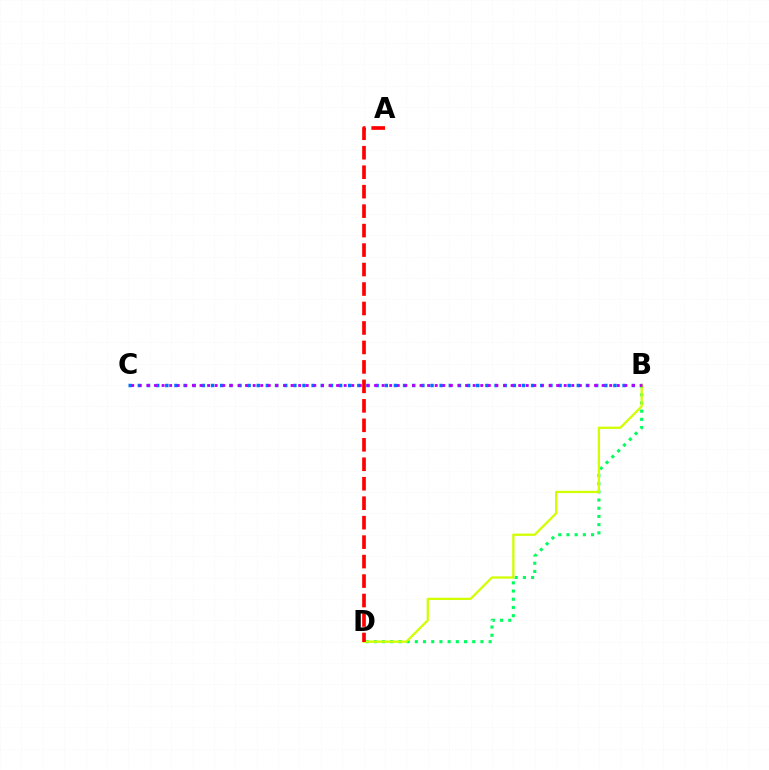{('B', 'C'): [{'color': '#0074ff', 'line_style': 'dotted', 'thickness': 2.48}, {'color': '#b900ff', 'line_style': 'dotted', 'thickness': 2.06}], ('B', 'D'): [{'color': '#00ff5c', 'line_style': 'dotted', 'thickness': 2.23}, {'color': '#d1ff00', 'line_style': 'solid', 'thickness': 1.64}], ('A', 'D'): [{'color': '#ff0000', 'line_style': 'dashed', 'thickness': 2.65}]}